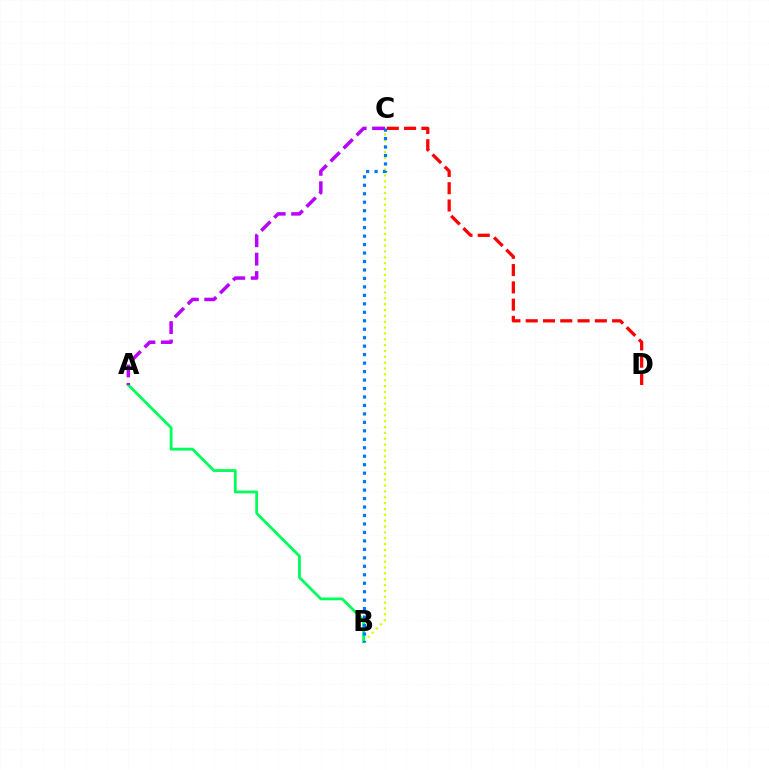{('B', 'C'): [{'color': '#d1ff00', 'line_style': 'dotted', 'thickness': 1.59}, {'color': '#0074ff', 'line_style': 'dotted', 'thickness': 2.3}], ('A', 'B'): [{'color': '#00ff5c', 'line_style': 'solid', 'thickness': 2.02}], ('A', 'C'): [{'color': '#b900ff', 'line_style': 'dashed', 'thickness': 2.5}], ('C', 'D'): [{'color': '#ff0000', 'line_style': 'dashed', 'thickness': 2.35}]}